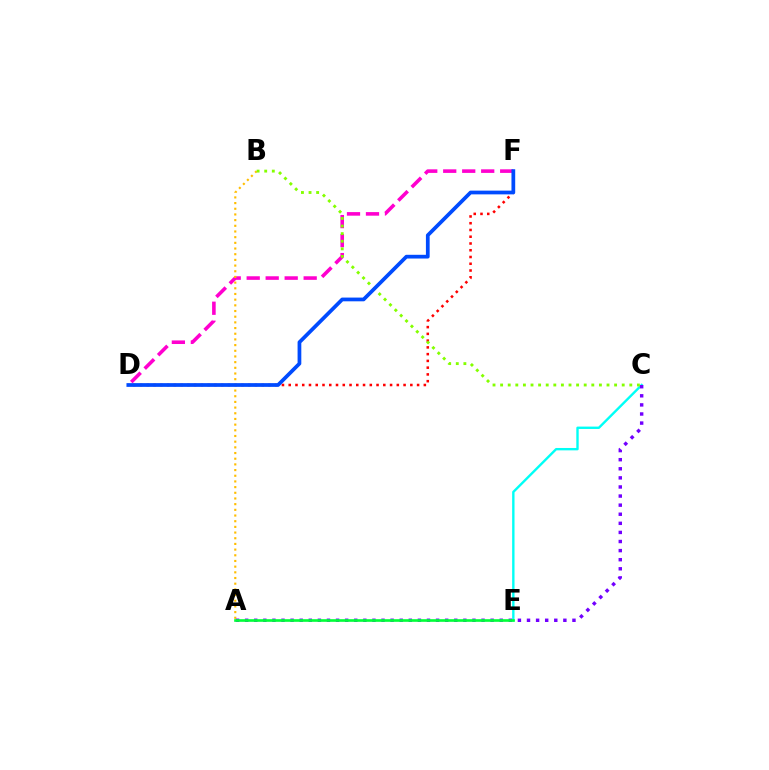{('D', 'F'): [{'color': '#ff0000', 'line_style': 'dotted', 'thickness': 1.84}, {'color': '#ff00cf', 'line_style': 'dashed', 'thickness': 2.58}, {'color': '#004bff', 'line_style': 'solid', 'thickness': 2.69}], ('C', 'E'): [{'color': '#00fff6', 'line_style': 'solid', 'thickness': 1.71}], ('A', 'B'): [{'color': '#ffbd00', 'line_style': 'dotted', 'thickness': 1.54}], ('B', 'C'): [{'color': '#84ff00', 'line_style': 'dotted', 'thickness': 2.06}], ('A', 'C'): [{'color': '#7200ff', 'line_style': 'dotted', 'thickness': 2.47}], ('A', 'E'): [{'color': '#00ff39', 'line_style': 'solid', 'thickness': 1.91}]}